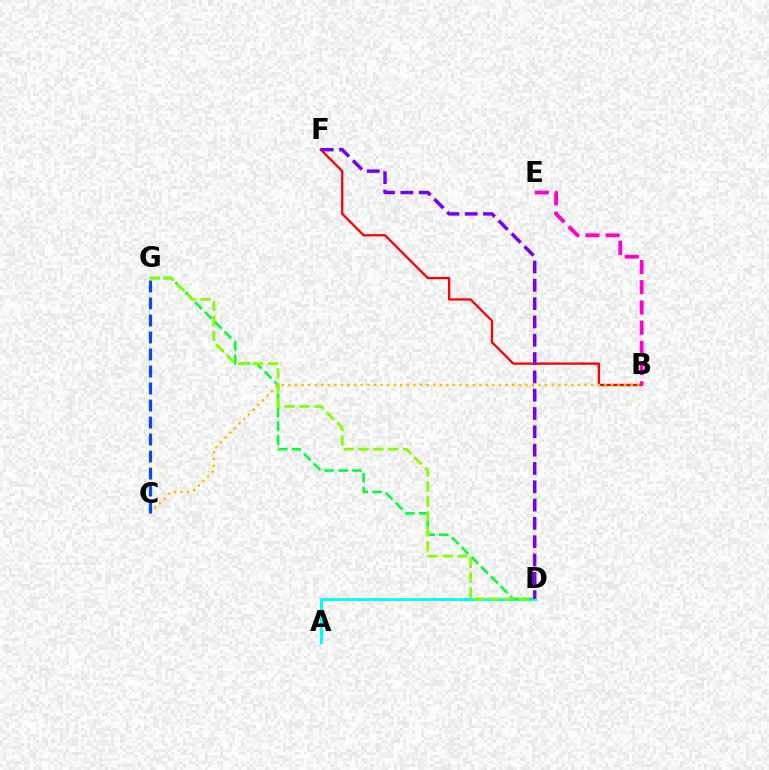{('A', 'D'): [{'color': '#00fff6', 'line_style': 'solid', 'thickness': 2.11}], ('D', 'G'): [{'color': '#00ff39', 'line_style': 'dashed', 'thickness': 1.88}, {'color': '#84ff00', 'line_style': 'dashed', 'thickness': 2.02}], ('B', 'F'): [{'color': '#ff0000', 'line_style': 'solid', 'thickness': 1.65}], ('B', 'E'): [{'color': '#ff00cf', 'line_style': 'dashed', 'thickness': 2.75}], ('B', 'C'): [{'color': '#ffbd00', 'line_style': 'dotted', 'thickness': 1.79}], ('C', 'G'): [{'color': '#004bff', 'line_style': 'dashed', 'thickness': 2.31}], ('D', 'F'): [{'color': '#7200ff', 'line_style': 'dashed', 'thickness': 2.49}]}